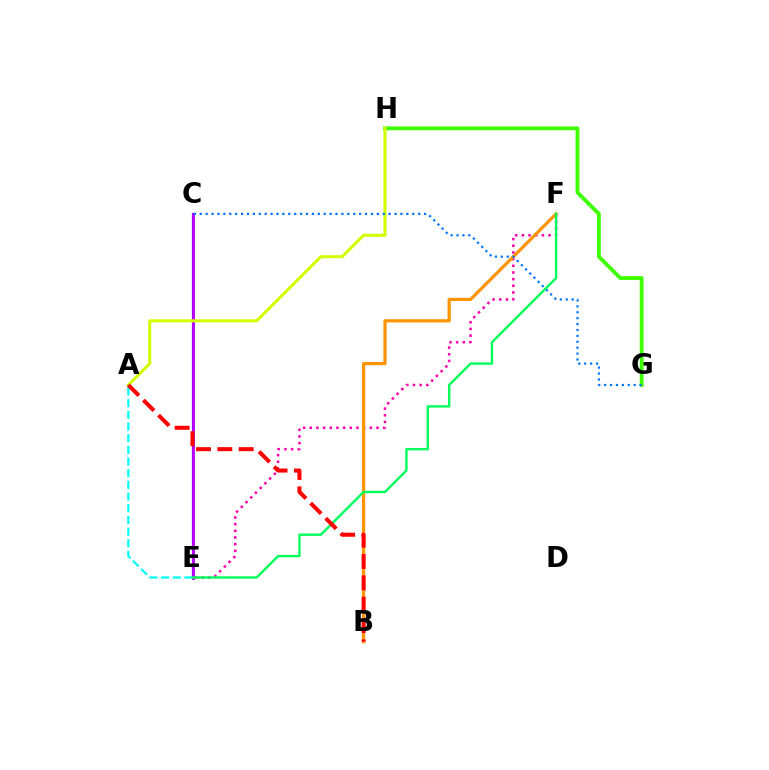{('C', 'E'): [{'color': '#2500ff', 'line_style': 'solid', 'thickness': 1.57}, {'color': '#b900ff', 'line_style': 'solid', 'thickness': 2.03}], ('G', 'H'): [{'color': '#3dff00', 'line_style': 'solid', 'thickness': 2.75}], ('E', 'F'): [{'color': '#ff00ac', 'line_style': 'dotted', 'thickness': 1.81}, {'color': '#00ff5c', 'line_style': 'solid', 'thickness': 1.71}], ('B', 'F'): [{'color': '#ff9400', 'line_style': 'solid', 'thickness': 2.31}], ('A', 'H'): [{'color': '#d1ff00', 'line_style': 'solid', 'thickness': 2.19}], ('A', 'E'): [{'color': '#00fff6', 'line_style': 'dashed', 'thickness': 1.59}], ('C', 'G'): [{'color': '#0074ff', 'line_style': 'dotted', 'thickness': 1.6}], ('A', 'B'): [{'color': '#ff0000', 'line_style': 'dashed', 'thickness': 2.9}]}